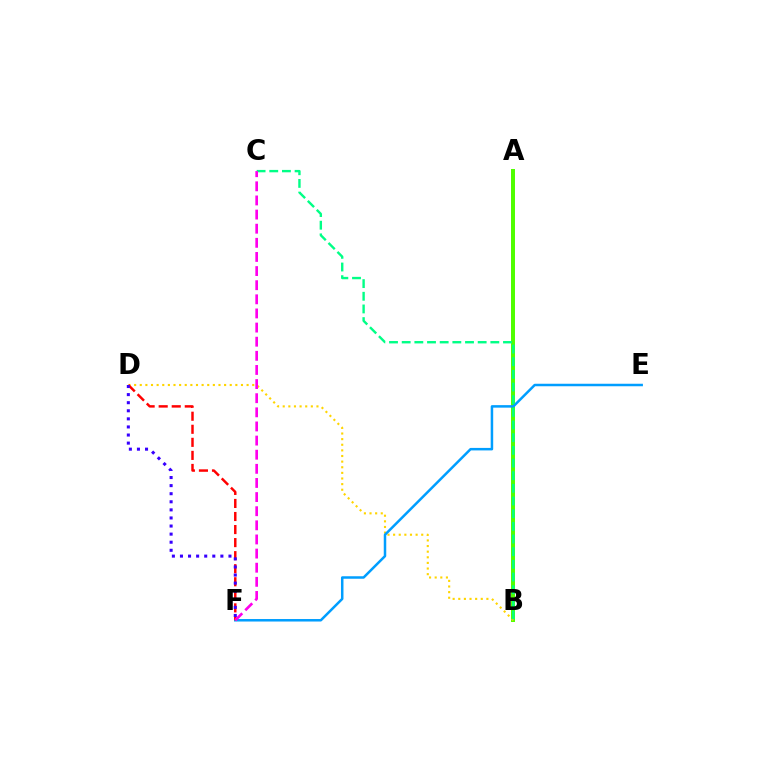{('A', 'B'): [{'color': '#4fff00', 'line_style': 'solid', 'thickness': 2.86}], ('B', 'D'): [{'color': '#ffd500', 'line_style': 'dotted', 'thickness': 1.53}], ('E', 'F'): [{'color': '#009eff', 'line_style': 'solid', 'thickness': 1.8}], ('D', 'F'): [{'color': '#ff0000', 'line_style': 'dashed', 'thickness': 1.77}, {'color': '#3700ff', 'line_style': 'dotted', 'thickness': 2.2}], ('B', 'C'): [{'color': '#00ff86', 'line_style': 'dashed', 'thickness': 1.72}], ('C', 'F'): [{'color': '#ff00ed', 'line_style': 'dashed', 'thickness': 1.92}]}